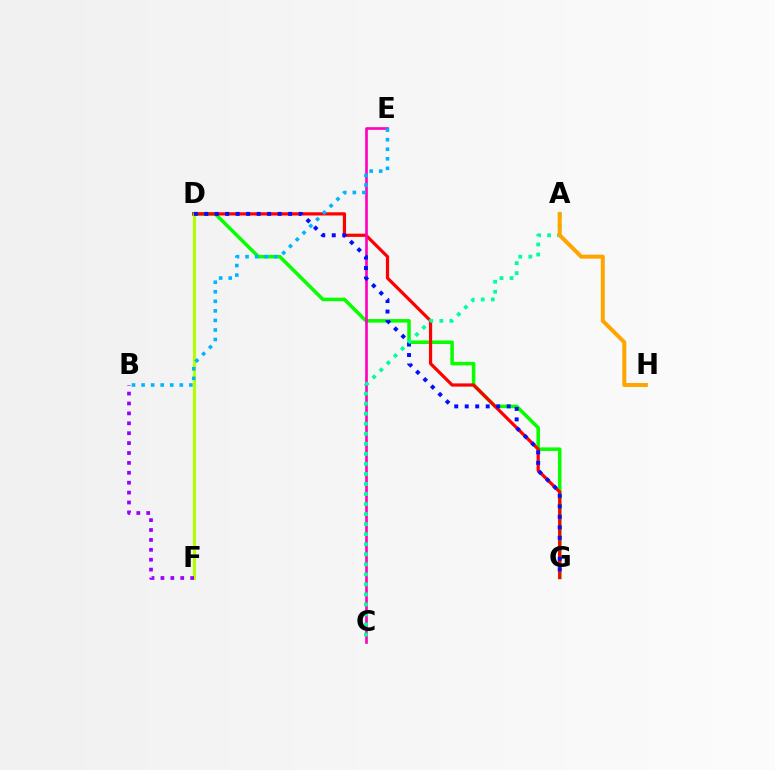{('D', 'G'): [{'color': '#08ff00', 'line_style': 'solid', 'thickness': 2.55}, {'color': '#ff0000', 'line_style': 'solid', 'thickness': 2.31}, {'color': '#0010ff', 'line_style': 'dotted', 'thickness': 2.85}], ('C', 'E'): [{'color': '#ff00bd', 'line_style': 'solid', 'thickness': 1.91}], ('D', 'F'): [{'color': '#b3ff00', 'line_style': 'solid', 'thickness': 2.23}], ('B', 'E'): [{'color': '#00b5ff', 'line_style': 'dotted', 'thickness': 2.6}], ('B', 'F'): [{'color': '#9b00ff', 'line_style': 'dotted', 'thickness': 2.69}], ('A', 'C'): [{'color': '#00ff9d', 'line_style': 'dotted', 'thickness': 2.73}], ('A', 'H'): [{'color': '#ffa500', 'line_style': 'solid', 'thickness': 2.88}]}